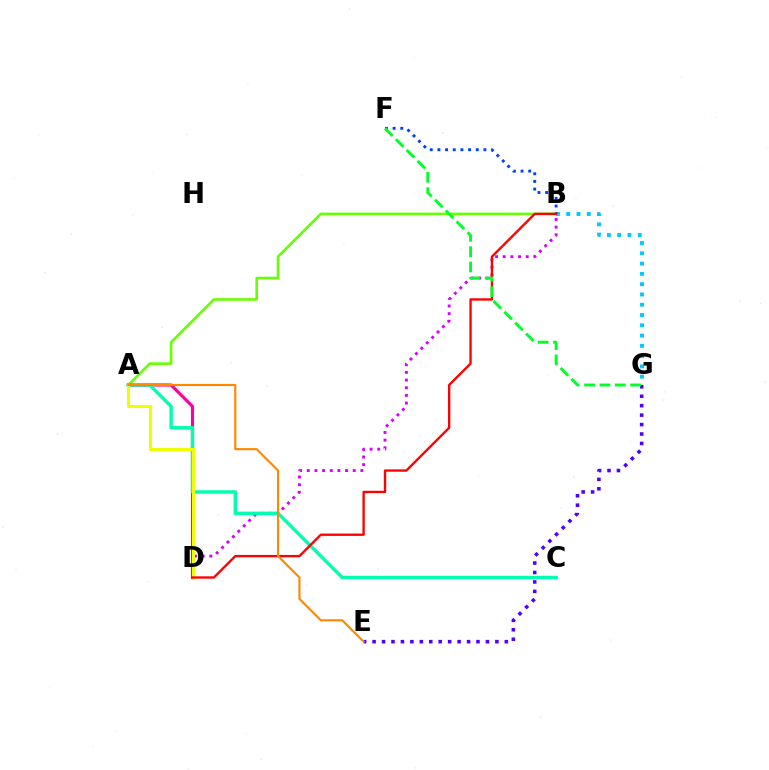{('B', 'G'): [{'color': '#00c7ff', 'line_style': 'dotted', 'thickness': 2.79}], ('E', 'G'): [{'color': '#4f00ff', 'line_style': 'dotted', 'thickness': 2.57}], ('B', 'D'): [{'color': '#d600ff', 'line_style': 'dotted', 'thickness': 2.08}, {'color': '#ff0000', 'line_style': 'solid', 'thickness': 1.7}], ('A', 'B'): [{'color': '#66ff00', 'line_style': 'solid', 'thickness': 1.87}], ('A', 'D'): [{'color': '#ff00a0', 'line_style': 'solid', 'thickness': 2.26}, {'color': '#eeff00', 'line_style': 'solid', 'thickness': 2.2}], ('A', 'C'): [{'color': '#00ffaf', 'line_style': 'solid', 'thickness': 2.47}], ('B', 'F'): [{'color': '#003fff', 'line_style': 'dotted', 'thickness': 2.08}], ('F', 'G'): [{'color': '#00ff27', 'line_style': 'dashed', 'thickness': 2.08}], ('A', 'E'): [{'color': '#ff8800', 'line_style': 'solid', 'thickness': 1.54}]}